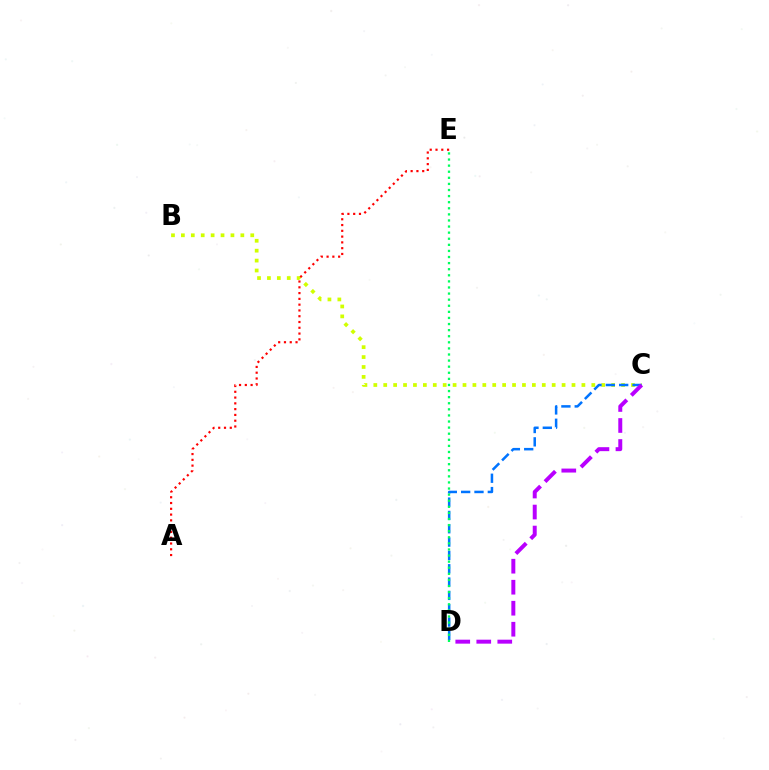{('B', 'C'): [{'color': '#d1ff00', 'line_style': 'dotted', 'thickness': 2.69}], ('C', 'D'): [{'color': '#0074ff', 'line_style': 'dashed', 'thickness': 1.81}, {'color': '#b900ff', 'line_style': 'dashed', 'thickness': 2.85}], ('A', 'E'): [{'color': '#ff0000', 'line_style': 'dotted', 'thickness': 1.57}], ('D', 'E'): [{'color': '#00ff5c', 'line_style': 'dotted', 'thickness': 1.66}]}